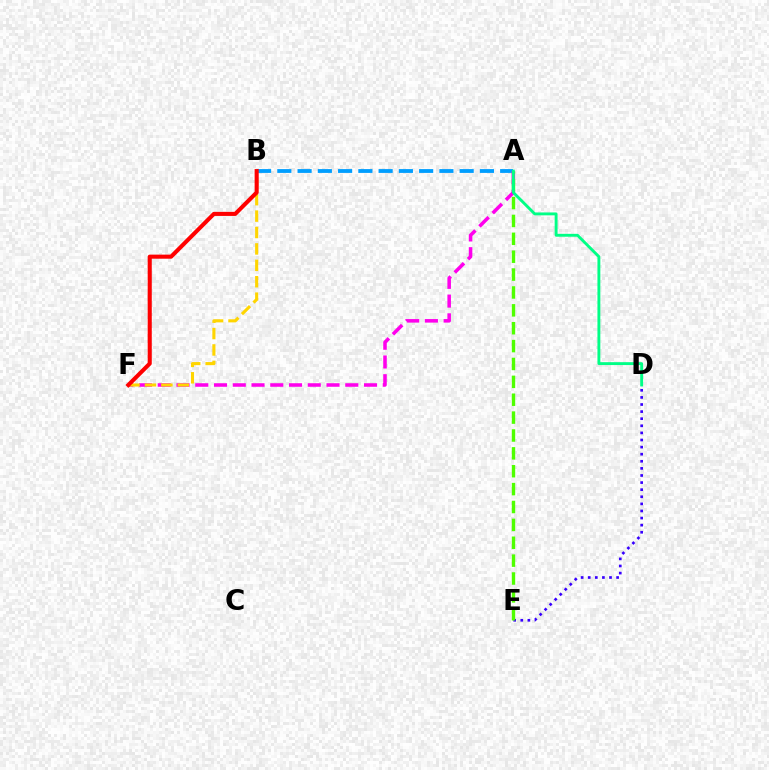{('D', 'E'): [{'color': '#3700ff', 'line_style': 'dotted', 'thickness': 1.93}], ('A', 'B'): [{'color': '#009eff', 'line_style': 'dashed', 'thickness': 2.75}], ('A', 'F'): [{'color': '#ff00ed', 'line_style': 'dashed', 'thickness': 2.55}], ('B', 'F'): [{'color': '#ffd500', 'line_style': 'dashed', 'thickness': 2.23}, {'color': '#ff0000', 'line_style': 'solid', 'thickness': 2.94}], ('A', 'E'): [{'color': '#4fff00', 'line_style': 'dashed', 'thickness': 2.43}], ('A', 'D'): [{'color': '#00ff86', 'line_style': 'solid', 'thickness': 2.08}]}